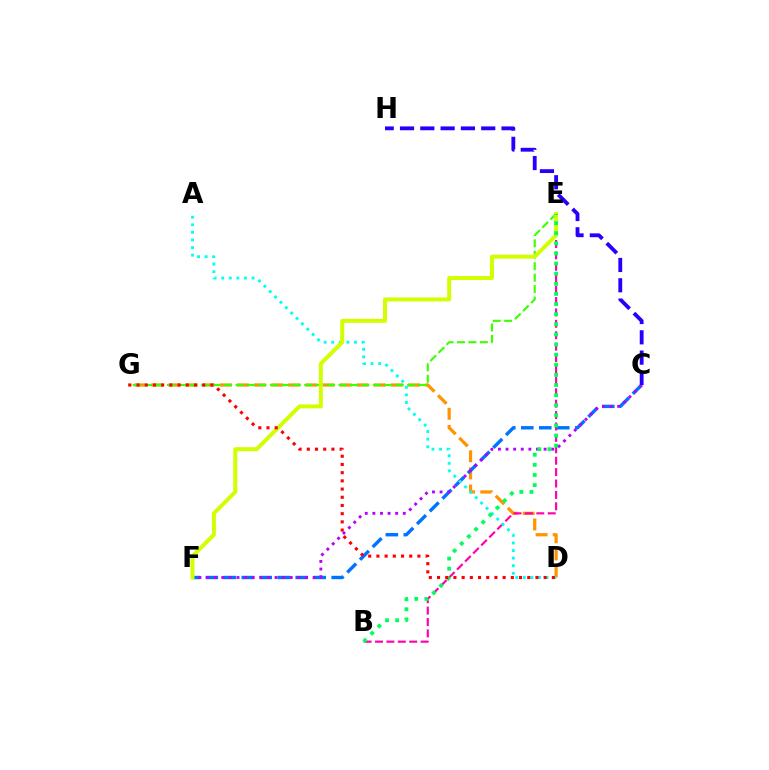{('D', 'G'): [{'color': '#ff9400', 'line_style': 'dashed', 'thickness': 2.33}, {'color': '#ff0000', 'line_style': 'dotted', 'thickness': 2.23}], ('E', 'G'): [{'color': '#3dff00', 'line_style': 'dashed', 'thickness': 1.55}], ('C', 'F'): [{'color': '#0074ff', 'line_style': 'dashed', 'thickness': 2.44}, {'color': '#b900ff', 'line_style': 'dotted', 'thickness': 2.07}], ('B', 'E'): [{'color': '#ff00ac', 'line_style': 'dashed', 'thickness': 1.55}, {'color': '#00ff5c', 'line_style': 'dotted', 'thickness': 2.75}], ('A', 'D'): [{'color': '#00fff6', 'line_style': 'dotted', 'thickness': 2.06}], ('E', 'F'): [{'color': '#d1ff00', 'line_style': 'solid', 'thickness': 2.87}], ('C', 'H'): [{'color': '#2500ff', 'line_style': 'dashed', 'thickness': 2.76}]}